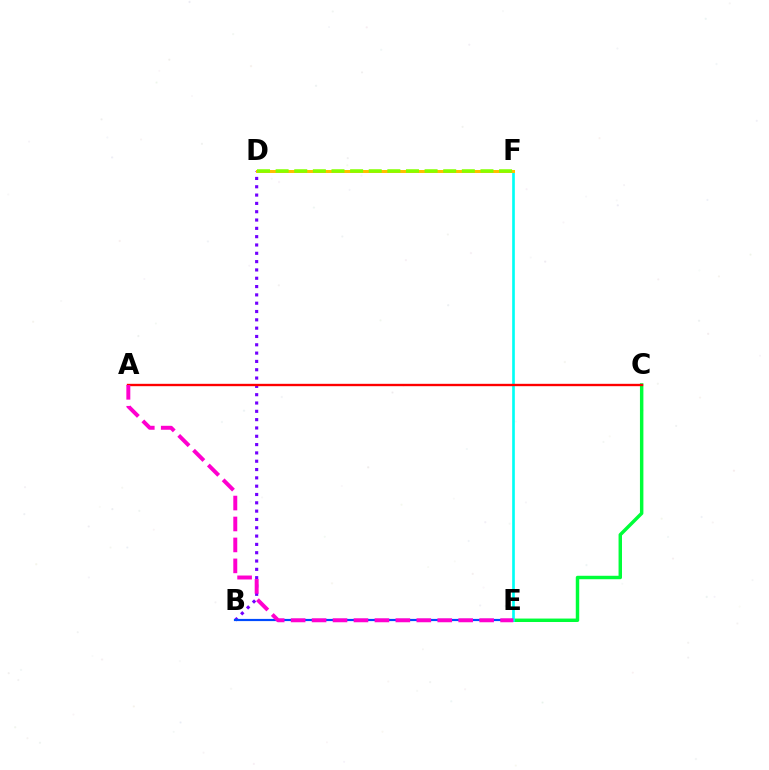{('C', 'E'): [{'color': '#00ff39', 'line_style': 'solid', 'thickness': 2.49}], ('B', 'D'): [{'color': '#7200ff', 'line_style': 'dotted', 'thickness': 2.26}], ('B', 'E'): [{'color': '#004bff', 'line_style': 'solid', 'thickness': 1.57}], ('E', 'F'): [{'color': '#00fff6', 'line_style': 'solid', 'thickness': 1.92}], ('D', 'F'): [{'color': '#ffbd00', 'line_style': 'solid', 'thickness': 2.15}, {'color': '#84ff00', 'line_style': 'dashed', 'thickness': 2.53}], ('A', 'C'): [{'color': '#ff0000', 'line_style': 'solid', 'thickness': 1.7}], ('A', 'E'): [{'color': '#ff00cf', 'line_style': 'dashed', 'thickness': 2.85}]}